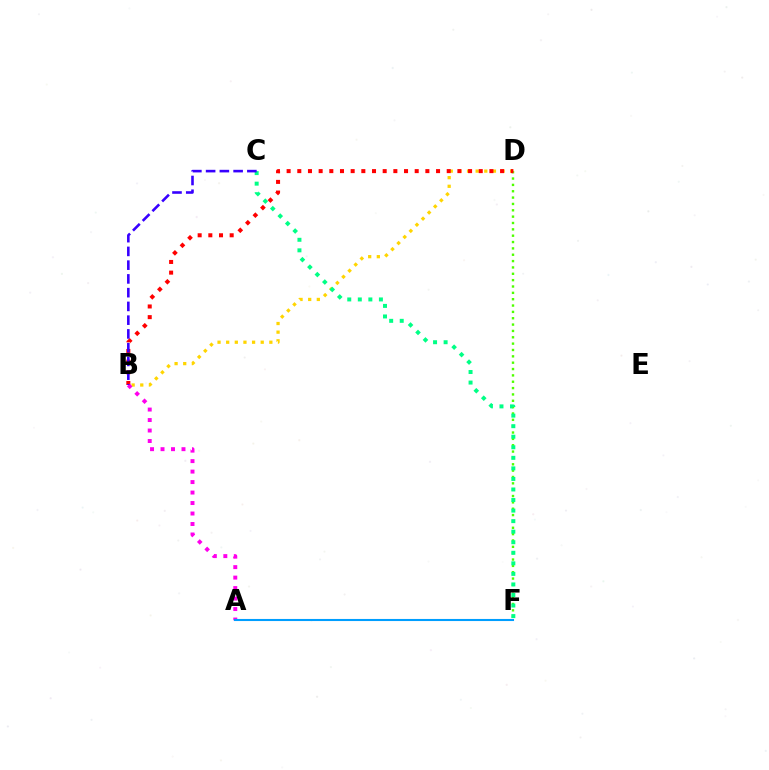{('D', 'F'): [{'color': '#4fff00', 'line_style': 'dotted', 'thickness': 1.73}], ('B', 'D'): [{'color': '#ffd500', 'line_style': 'dotted', 'thickness': 2.35}, {'color': '#ff0000', 'line_style': 'dotted', 'thickness': 2.9}], ('C', 'F'): [{'color': '#00ff86', 'line_style': 'dotted', 'thickness': 2.87}], ('A', 'B'): [{'color': '#ff00ed', 'line_style': 'dotted', 'thickness': 2.85}], ('A', 'F'): [{'color': '#009eff', 'line_style': 'solid', 'thickness': 1.5}], ('B', 'C'): [{'color': '#3700ff', 'line_style': 'dashed', 'thickness': 1.87}]}